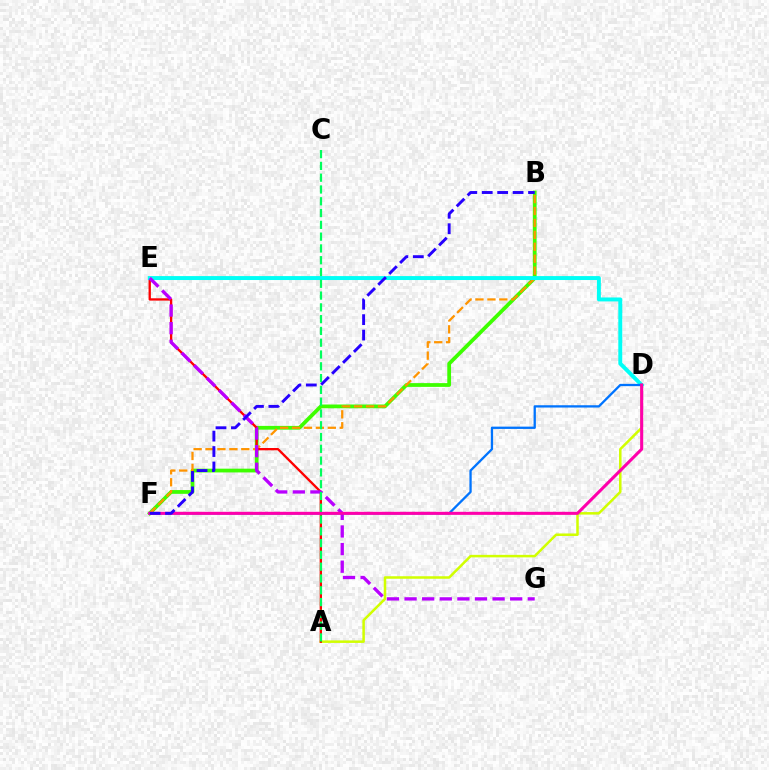{('B', 'F'): [{'color': '#3dff00', 'line_style': 'solid', 'thickness': 2.71}, {'color': '#ff9400', 'line_style': 'dashed', 'thickness': 1.62}, {'color': '#2500ff', 'line_style': 'dashed', 'thickness': 2.1}], ('A', 'D'): [{'color': '#d1ff00', 'line_style': 'solid', 'thickness': 1.81}], ('A', 'E'): [{'color': '#ff0000', 'line_style': 'solid', 'thickness': 1.67}], ('D', 'E'): [{'color': '#00fff6', 'line_style': 'solid', 'thickness': 2.84}], ('E', 'G'): [{'color': '#b900ff', 'line_style': 'dashed', 'thickness': 2.39}], ('D', 'F'): [{'color': '#0074ff', 'line_style': 'solid', 'thickness': 1.65}, {'color': '#ff00ac', 'line_style': 'solid', 'thickness': 2.2}], ('A', 'C'): [{'color': '#00ff5c', 'line_style': 'dashed', 'thickness': 1.6}]}